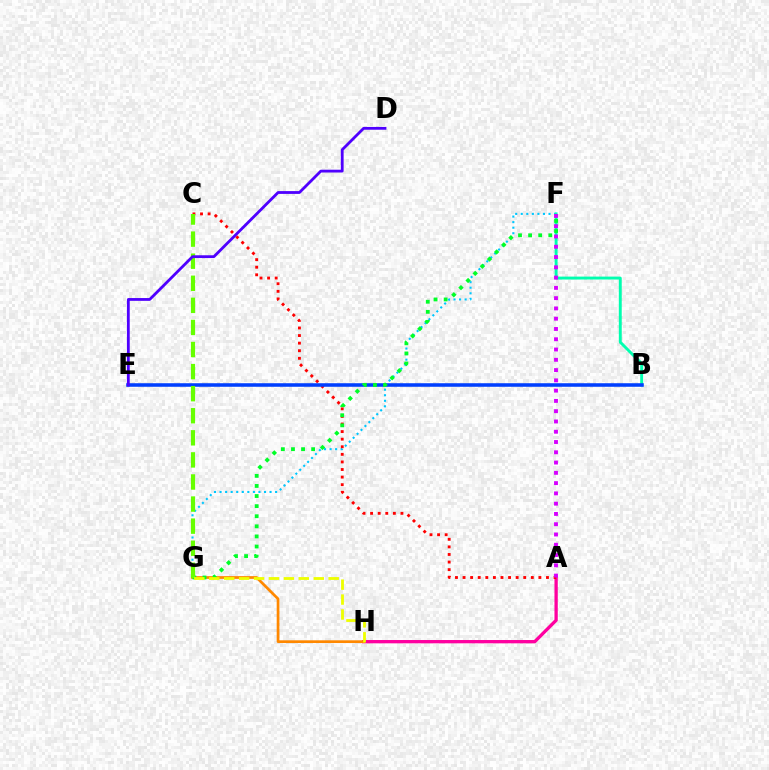{('A', 'H'): [{'color': '#ff00a0', 'line_style': 'solid', 'thickness': 2.37}], ('F', 'G'): [{'color': '#00c7ff', 'line_style': 'dotted', 'thickness': 1.51}, {'color': '#00ff27', 'line_style': 'dotted', 'thickness': 2.74}], ('G', 'H'): [{'color': '#ff8800', 'line_style': 'solid', 'thickness': 1.96}, {'color': '#eeff00', 'line_style': 'dashed', 'thickness': 2.03}], ('A', 'C'): [{'color': '#ff0000', 'line_style': 'dotted', 'thickness': 2.06}], ('B', 'F'): [{'color': '#00ffaf', 'line_style': 'solid', 'thickness': 2.1}], ('B', 'E'): [{'color': '#003fff', 'line_style': 'solid', 'thickness': 2.55}], ('C', 'G'): [{'color': '#66ff00', 'line_style': 'dashed', 'thickness': 3.0}], ('D', 'E'): [{'color': '#4f00ff', 'line_style': 'solid', 'thickness': 2.02}], ('A', 'F'): [{'color': '#d600ff', 'line_style': 'dotted', 'thickness': 2.79}]}